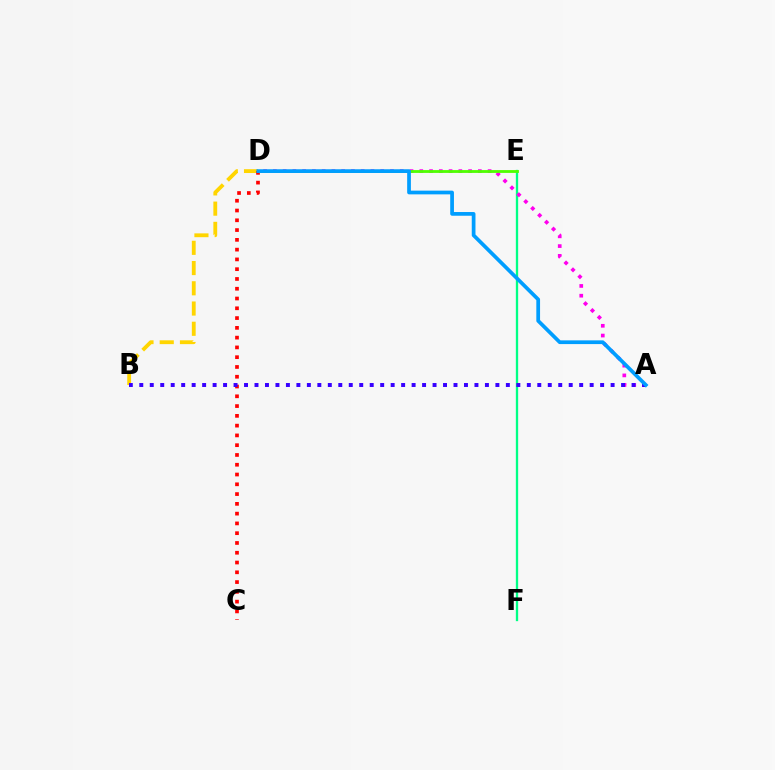{('B', 'D'): [{'color': '#ffd500', 'line_style': 'dashed', 'thickness': 2.75}], ('C', 'D'): [{'color': '#ff0000', 'line_style': 'dotted', 'thickness': 2.66}], ('E', 'F'): [{'color': '#00ff86', 'line_style': 'solid', 'thickness': 1.67}], ('A', 'D'): [{'color': '#ff00ed', 'line_style': 'dotted', 'thickness': 2.65}, {'color': '#009eff', 'line_style': 'solid', 'thickness': 2.68}], ('D', 'E'): [{'color': '#4fff00', 'line_style': 'solid', 'thickness': 2.03}], ('A', 'B'): [{'color': '#3700ff', 'line_style': 'dotted', 'thickness': 2.85}]}